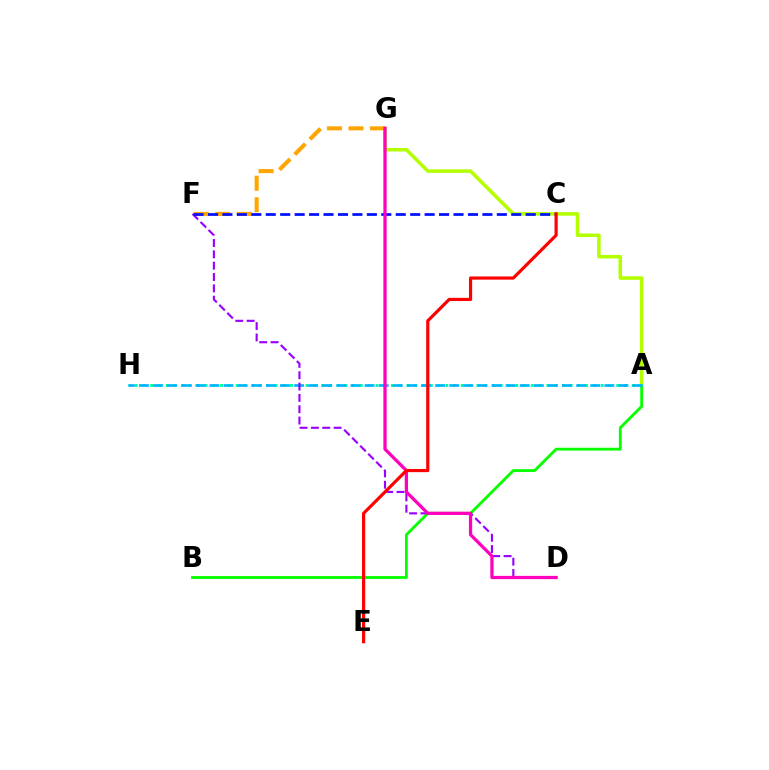{('A', 'B'): [{'color': '#08ff00', 'line_style': 'solid', 'thickness': 2.05}], ('A', 'G'): [{'color': '#b3ff00', 'line_style': 'solid', 'thickness': 2.54}], ('A', 'H'): [{'color': '#00ff9d', 'line_style': 'dotted', 'thickness': 2.11}, {'color': '#00b5ff', 'line_style': 'dashed', 'thickness': 1.92}], ('F', 'G'): [{'color': '#ffa500', 'line_style': 'dashed', 'thickness': 2.92}], ('D', 'F'): [{'color': '#9b00ff', 'line_style': 'dashed', 'thickness': 1.54}], ('C', 'F'): [{'color': '#0010ff', 'line_style': 'dashed', 'thickness': 1.96}], ('D', 'G'): [{'color': '#ff00bd', 'line_style': 'solid', 'thickness': 2.35}], ('C', 'E'): [{'color': '#ff0000', 'line_style': 'solid', 'thickness': 2.29}]}